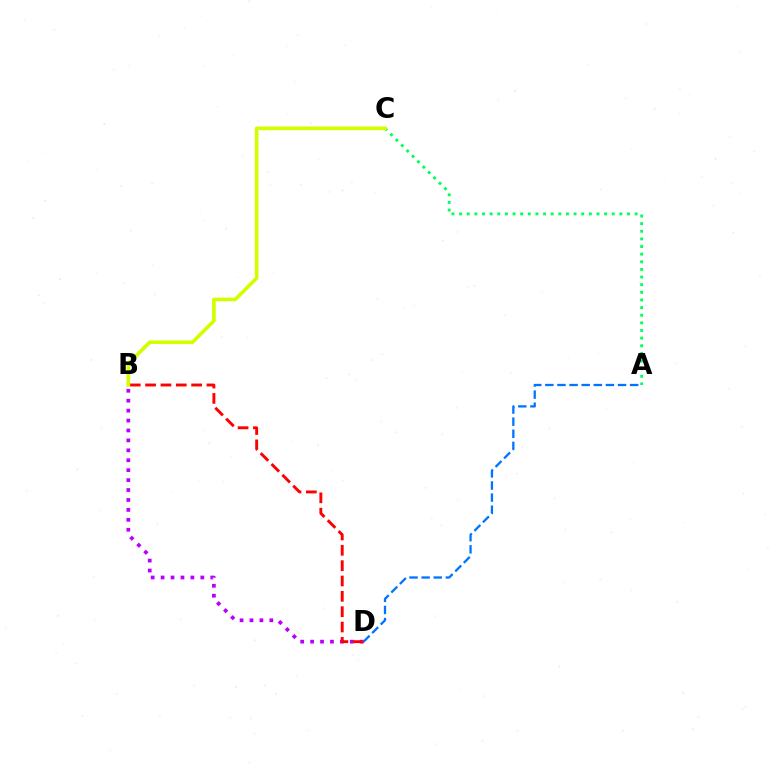{('B', 'D'): [{'color': '#b900ff', 'line_style': 'dotted', 'thickness': 2.7}, {'color': '#ff0000', 'line_style': 'dashed', 'thickness': 2.08}], ('A', 'C'): [{'color': '#00ff5c', 'line_style': 'dotted', 'thickness': 2.07}], ('A', 'D'): [{'color': '#0074ff', 'line_style': 'dashed', 'thickness': 1.65}], ('B', 'C'): [{'color': '#d1ff00', 'line_style': 'solid', 'thickness': 2.63}]}